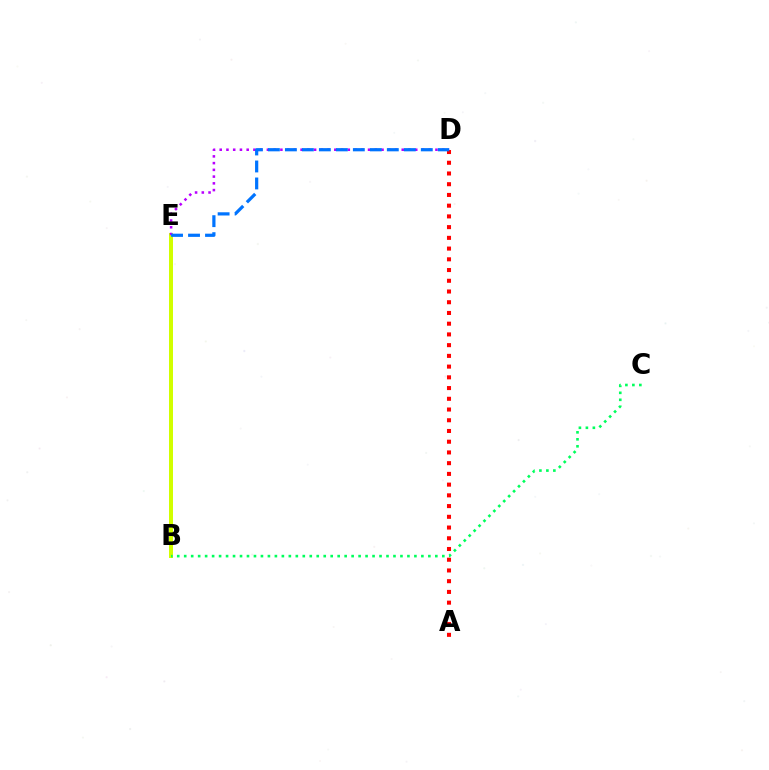{('A', 'D'): [{'color': '#ff0000', 'line_style': 'dotted', 'thickness': 2.92}], ('B', 'E'): [{'color': '#d1ff00', 'line_style': 'solid', 'thickness': 2.87}], ('B', 'C'): [{'color': '#00ff5c', 'line_style': 'dotted', 'thickness': 1.9}], ('D', 'E'): [{'color': '#b900ff', 'line_style': 'dotted', 'thickness': 1.83}, {'color': '#0074ff', 'line_style': 'dashed', 'thickness': 2.31}]}